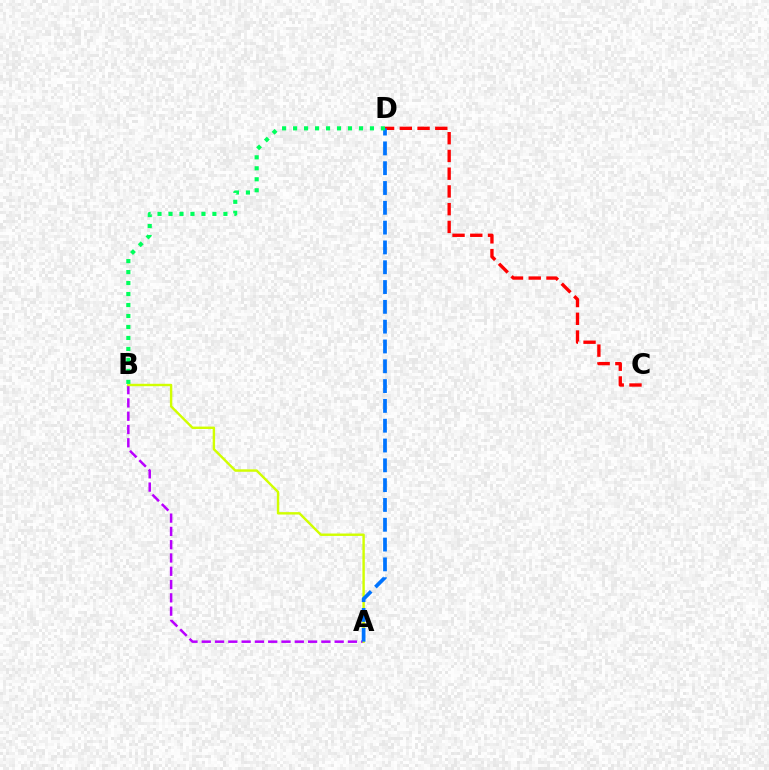{('A', 'B'): [{'color': '#b900ff', 'line_style': 'dashed', 'thickness': 1.81}, {'color': '#d1ff00', 'line_style': 'solid', 'thickness': 1.74}], ('C', 'D'): [{'color': '#ff0000', 'line_style': 'dashed', 'thickness': 2.41}], ('A', 'D'): [{'color': '#0074ff', 'line_style': 'dashed', 'thickness': 2.69}], ('B', 'D'): [{'color': '#00ff5c', 'line_style': 'dotted', 'thickness': 2.98}]}